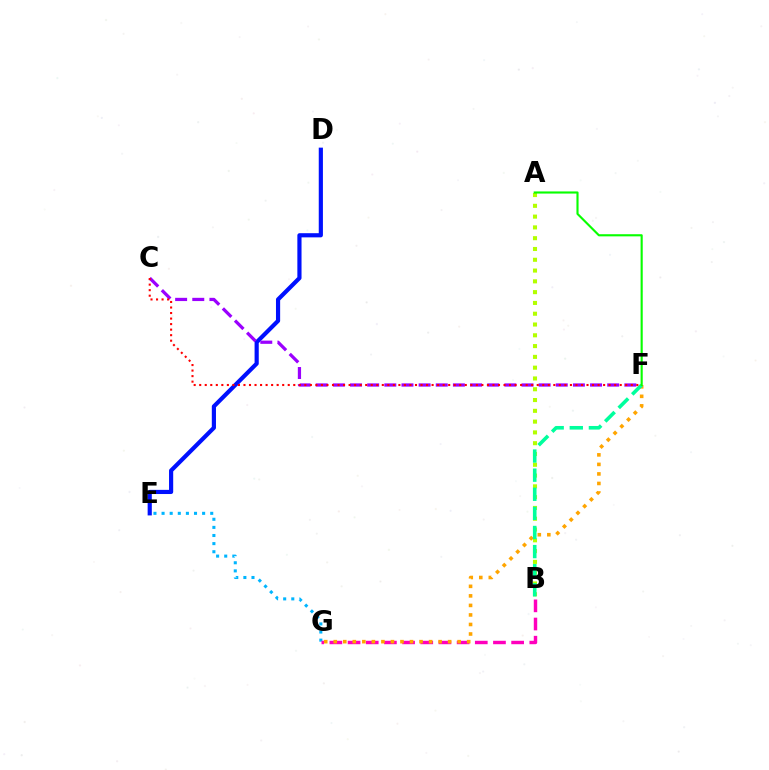{('D', 'E'): [{'color': '#0010ff', 'line_style': 'solid', 'thickness': 3.0}], ('E', 'G'): [{'color': '#00b5ff', 'line_style': 'dotted', 'thickness': 2.2}], ('A', 'B'): [{'color': '#b3ff00', 'line_style': 'dotted', 'thickness': 2.93}], ('B', 'G'): [{'color': '#ff00bd', 'line_style': 'dashed', 'thickness': 2.47}], ('F', 'G'): [{'color': '#ffa500', 'line_style': 'dotted', 'thickness': 2.59}], ('C', 'F'): [{'color': '#9b00ff', 'line_style': 'dashed', 'thickness': 2.33}, {'color': '#ff0000', 'line_style': 'dotted', 'thickness': 1.5}], ('B', 'F'): [{'color': '#00ff9d', 'line_style': 'dashed', 'thickness': 2.6}], ('A', 'F'): [{'color': '#08ff00', 'line_style': 'solid', 'thickness': 1.53}]}